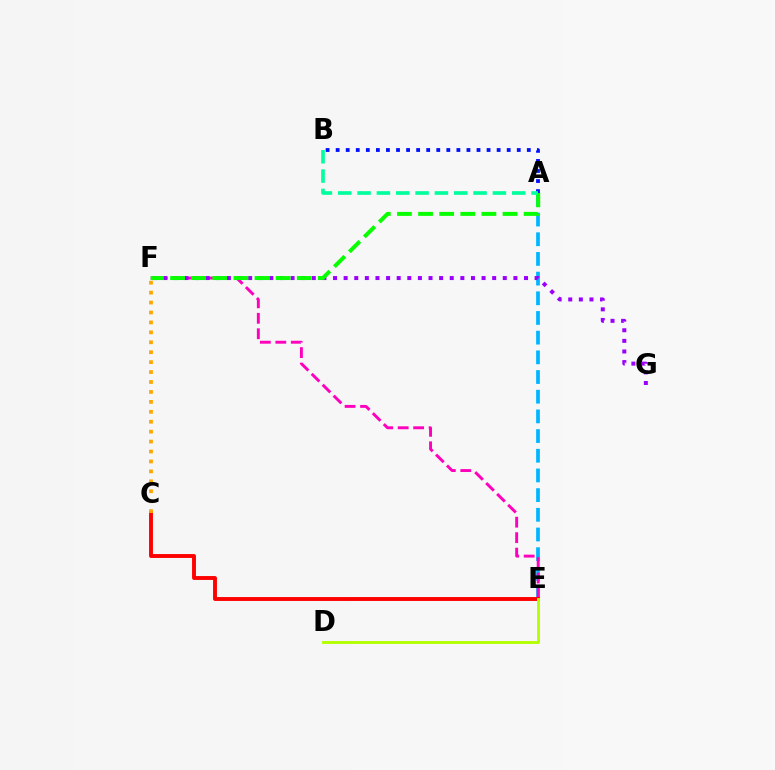{('A', 'E'): [{'color': '#00b5ff', 'line_style': 'dashed', 'thickness': 2.67}], ('E', 'F'): [{'color': '#ff00bd', 'line_style': 'dashed', 'thickness': 2.1}], ('C', 'E'): [{'color': '#ff0000', 'line_style': 'solid', 'thickness': 2.8}], ('C', 'F'): [{'color': '#ffa500', 'line_style': 'dotted', 'thickness': 2.7}], ('F', 'G'): [{'color': '#9b00ff', 'line_style': 'dotted', 'thickness': 2.88}], ('D', 'E'): [{'color': '#b3ff00', 'line_style': 'solid', 'thickness': 2.07}], ('A', 'F'): [{'color': '#08ff00', 'line_style': 'dashed', 'thickness': 2.87}], ('A', 'B'): [{'color': '#0010ff', 'line_style': 'dotted', 'thickness': 2.73}, {'color': '#00ff9d', 'line_style': 'dashed', 'thickness': 2.63}]}